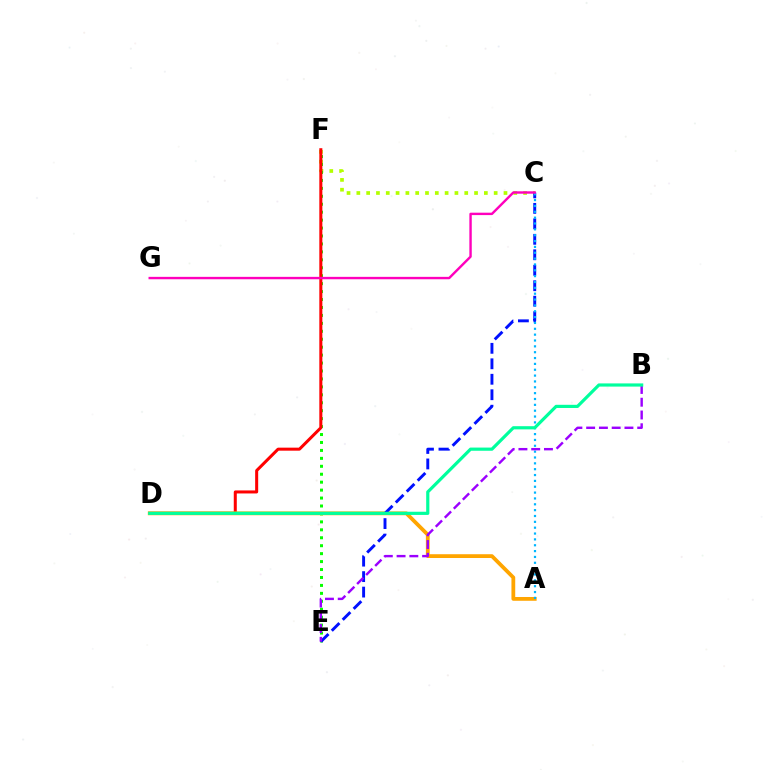{('C', 'F'): [{'color': '#b3ff00', 'line_style': 'dotted', 'thickness': 2.67}], ('E', 'F'): [{'color': '#08ff00', 'line_style': 'dotted', 'thickness': 2.16}], ('D', 'F'): [{'color': '#ff0000', 'line_style': 'solid', 'thickness': 2.18}], ('A', 'D'): [{'color': '#ffa500', 'line_style': 'solid', 'thickness': 2.73}], ('C', 'E'): [{'color': '#0010ff', 'line_style': 'dashed', 'thickness': 2.1}], ('A', 'C'): [{'color': '#00b5ff', 'line_style': 'dotted', 'thickness': 1.59}], ('B', 'E'): [{'color': '#9b00ff', 'line_style': 'dashed', 'thickness': 1.73}], ('B', 'D'): [{'color': '#00ff9d', 'line_style': 'solid', 'thickness': 2.29}], ('C', 'G'): [{'color': '#ff00bd', 'line_style': 'solid', 'thickness': 1.73}]}